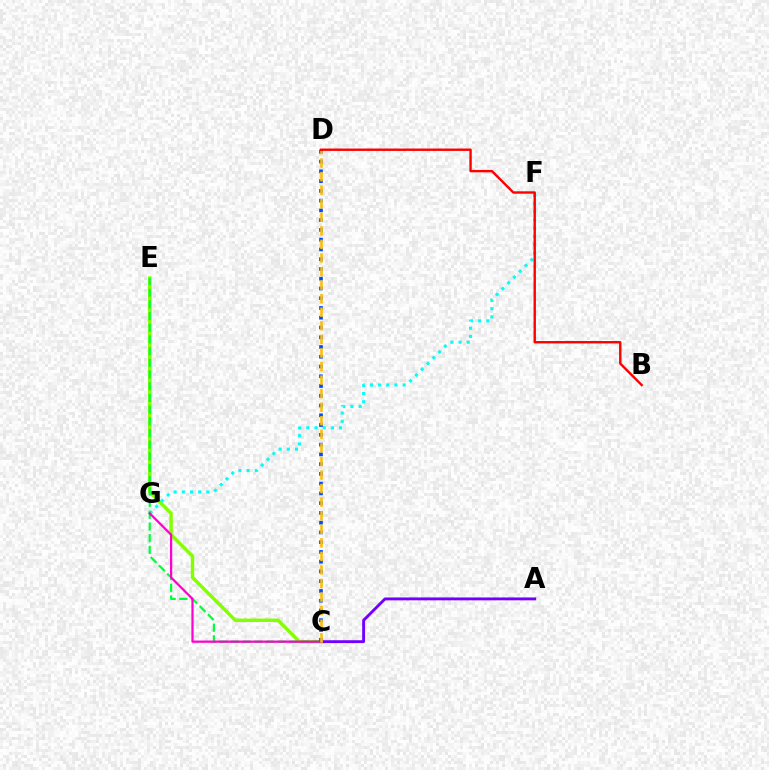{('A', 'C'): [{'color': '#7200ff', 'line_style': 'solid', 'thickness': 2.07}], ('C', 'E'): [{'color': '#84ff00', 'line_style': 'solid', 'thickness': 2.47}, {'color': '#00ff39', 'line_style': 'dashed', 'thickness': 1.59}], ('F', 'G'): [{'color': '#00fff6', 'line_style': 'dotted', 'thickness': 2.22}], ('C', 'D'): [{'color': '#004bff', 'line_style': 'dotted', 'thickness': 2.65}, {'color': '#ffbd00', 'line_style': 'dashed', 'thickness': 1.84}], ('C', 'G'): [{'color': '#ff00cf', 'line_style': 'solid', 'thickness': 1.61}], ('B', 'D'): [{'color': '#ff0000', 'line_style': 'solid', 'thickness': 1.72}]}